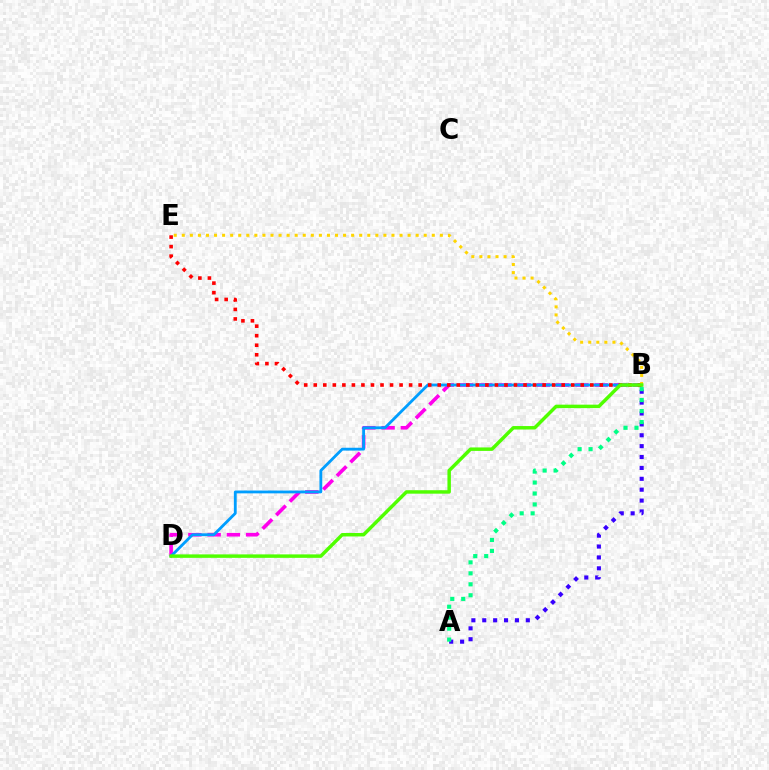{('A', 'B'): [{'color': '#3700ff', 'line_style': 'dotted', 'thickness': 2.96}, {'color': '#00ff86', 'line_style': 'dotted', 'thickness': 2.98}], ('B', 'D'): [{'color': '#ff00ed', 'line_style': 'dashed', 'thickness': 2.61}, {'color': '#009eff', 'line_style': 'solid', 'thickness': 2.03}, {'color': '#4fff00', 'line_style': 'solid', 'thickness': 2.49}], ('B', 'E'): [{'color': '#ff0000', 'line_style': 'dotted', 'thickness': 2.59}, {'color': '#ffd500', 'line_style': 'dotted', 'thickness': 2.19}]}